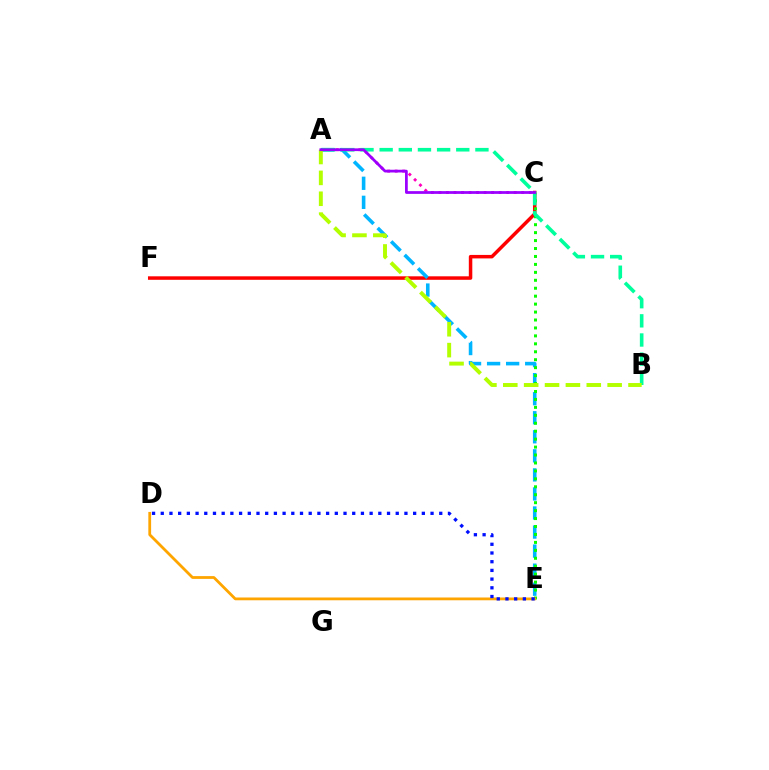{('C', 'F'): [{'color': '#ff0000', 'line_style': 'solid', 'thickness': 2.51}], ('A', 'C'): [{'color': '#ff00bd', 'line_style': 'dotted', 'thickness': 2.04}, {'color': '#9b00ff', 'line_style': 'solid', 'thickness': 1.97}], ('A', 'E'): [{'color': '#00b5ff', 'line_style': 'dashed', 'thickness': 2.59}], ('C', 'E'): [{'color': '#08ff00', 'line_style': 'dotted', 'thickness': 2.16}], ('A', 'B'): [{'color': '#00ff9d', 'line_style': 'dashed', 'thickness': 2.6}, {'color': '#b3ff00', 'line_style': 'dashed', 'thickness': 2.84}], ('D', 'E'): [{'color': '#ffa500', 'line_style': 'solid', 'thickness': 2.0}, {'color': '#0010ff', 'line_style': 'dotted', 'thickness': 2.36}]}